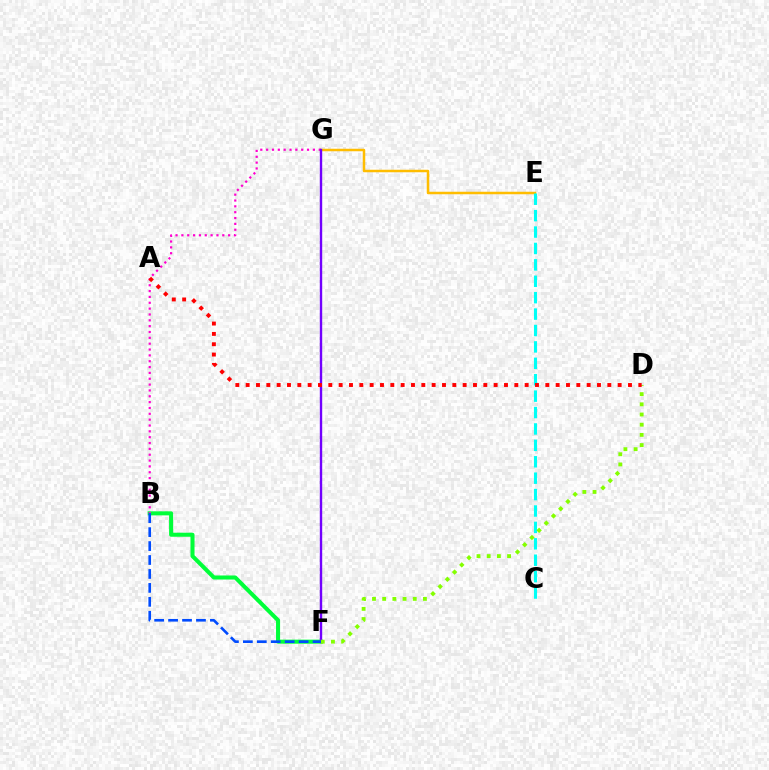{('B', 'F'): [{'color': '#00ff39', 'line_style': 'solid', 'thickness': 2.92}, {'color': '#004bff', 'line_style': 'dashed', 'thickness': 1.89}], ('E', 'G'): [{'color': '#ffbd00', 'line_style': 'solid', 'thickness': 1.8}], ('C', 'E'): [{'color': '#00fff6', 'line_style': 'dashed', 'thickness': 2.23}], ('B', 'G'): [{'color': '#ff00cf', 'line_style': 'dotted', 'thickness': 1.59}], ('F', 'G'): [{'color': '#7200ff', 'line_style': 'solid', 'thickness': 1.72}], ('D', 'F'): [{'color': '#84ff00', 'line_style': 'dotted', 'thickness': 2.77}], ('A', 'D'): [{'color': '#ff0000', 'line_style': 'dotted', 'thickness': 2.81}]}